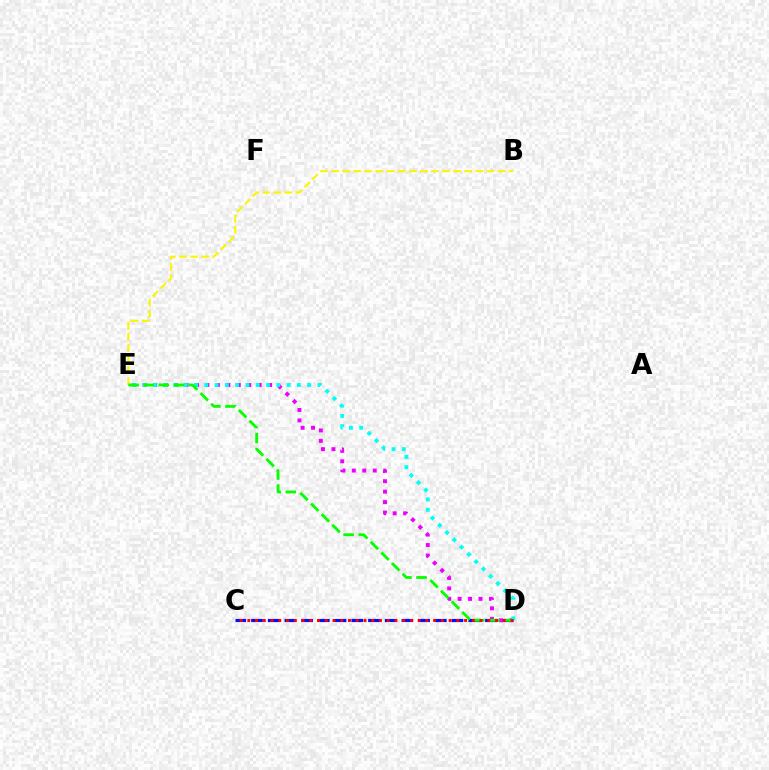{('B', 'E'): [{'color': '#fcf500', 'line_style': 'dashed', 'thickness': 1.51}], ('C', 'D'): [{'color': '#0010ff', 'line_style': 'dashed', 'thickness': 2.27}, {'color': '#ff0000', 'line_style': 'dotted', 'thickness': 2.1}], ('D', 'E'): [{'color': '#ee00ff', 'line_style': 'dotted', 'thickness': 2.84}, {'color': '#00fff6', 'line_style': 'dotted', 'thickness': 2.8}, {'color': '#08ff00', 'line_style': 'dashed', 'thickness': 2.05}]}